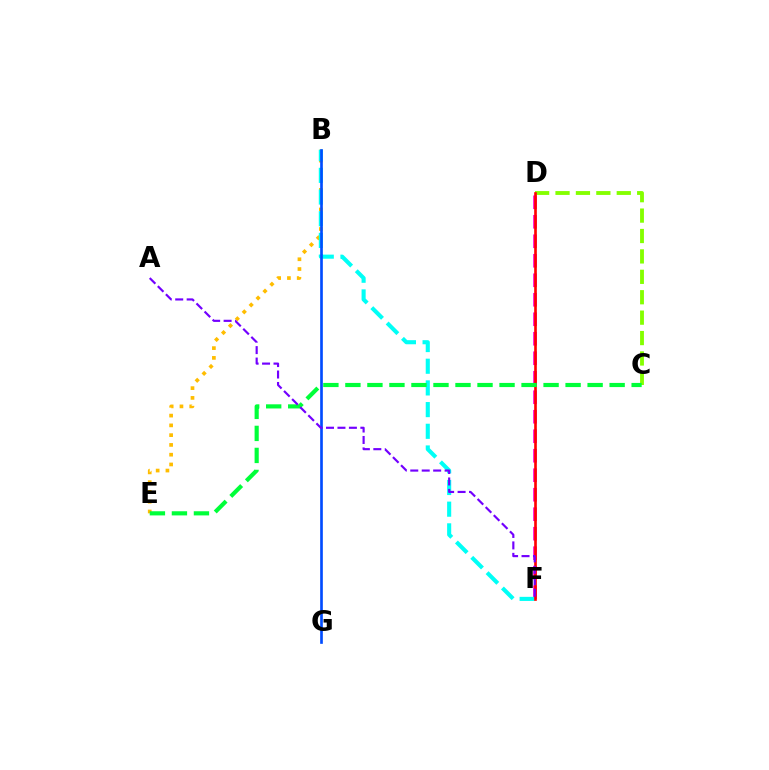{('D', 'F'): [{'color': '#ff00cf', 'line_style': 'dashed', 'thickness': 2.65}, {'color': '#ff0000', 'line_style': 'solid', 'thickness': 1.91}], ('B', 'E'): [{'color': '#ffbd00', 'line_style': 'dotted', 'thickness': 2.66}], ('B', 'F'): [{'color': '#00fff6', 'line_style': 'dashed', 'thickness': 2.95}], ('C', 'D'): [{'color': '#84ff00', 'line_style': 'dashed', 'thickness': 2.77}], ('B', 'G'): [{'color': '#004bff', 'line_style': 'solid', 'thickness': 1.92}], ('C', 'E'): [{'color': '#00ff39', 'line_style': 'dashed', 'thickness': 2.99}], ('A', 'F'): [{'color': '#7200ff', 'line_style': 'dashed', 'thickness': 1.56}]}